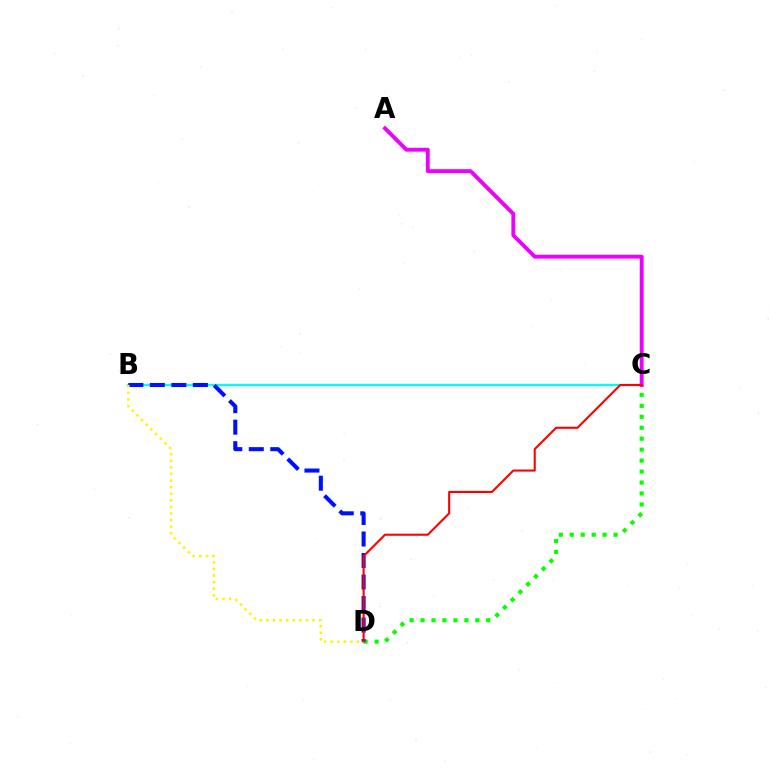{('C', 'D'): [{'color': '#08ff00', 'line_style': 'dotted', 'thickness': 2.98}, {'color': '#ff0000', 'line_style': 'solid', 'thickness': 1.5}], ('B', 'C'): [{'color': '#00fff6', 'line_style': 'solid', 'thickness': 1.69}], ('B', 'D'): [{'color': '#0010ff', 'line_style': 'dashed', 'thickness': 2.92}, {'color': '#fcf500', 'line_style': 'dotted', 'thickness': 1.79}], ('A', 'C'): [{'color': '#ee00ff', 'line_style': 'solid', 'thickness': 2.79}]}